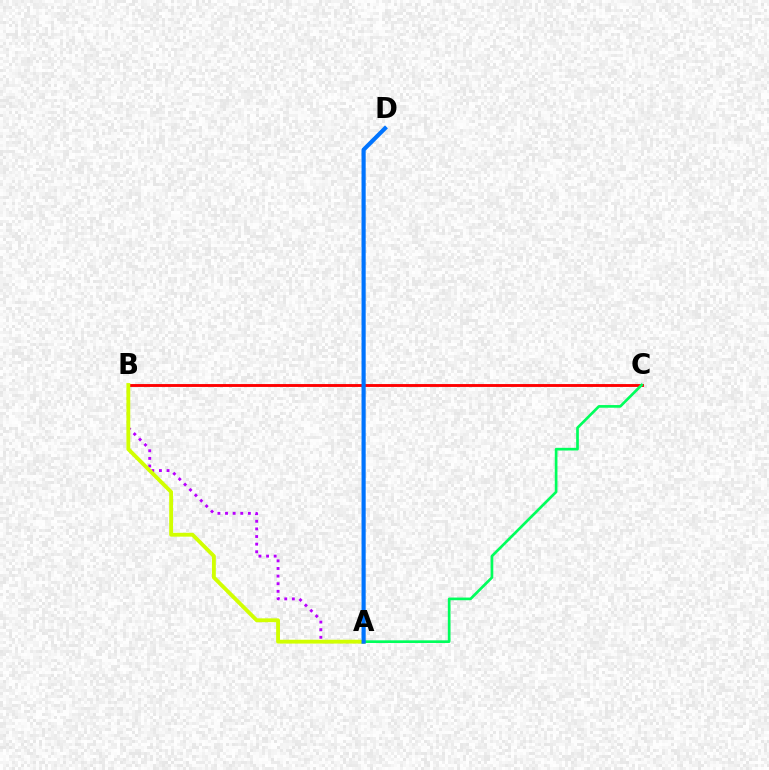{('B', 'C'): [{'color': '#ff0000', 'line_style': 'solid', 'thickness': 2.07}], ('A', 'B'): [{'color': '#b900ff', 'line_style': 'dotted', 'thickness': 2.07}, {'color': '#d1ff00', 'line_style': 'solid', 'thickness': 2.77}], ('A', 'C'): [{'color': '#00ff5c', 'line_style': 'solid', 'thickness': 1.93}], ('A', 'D'): [{'color': '#0074ff', 'line_style': 'solid', 'thickness': 2.99}]}